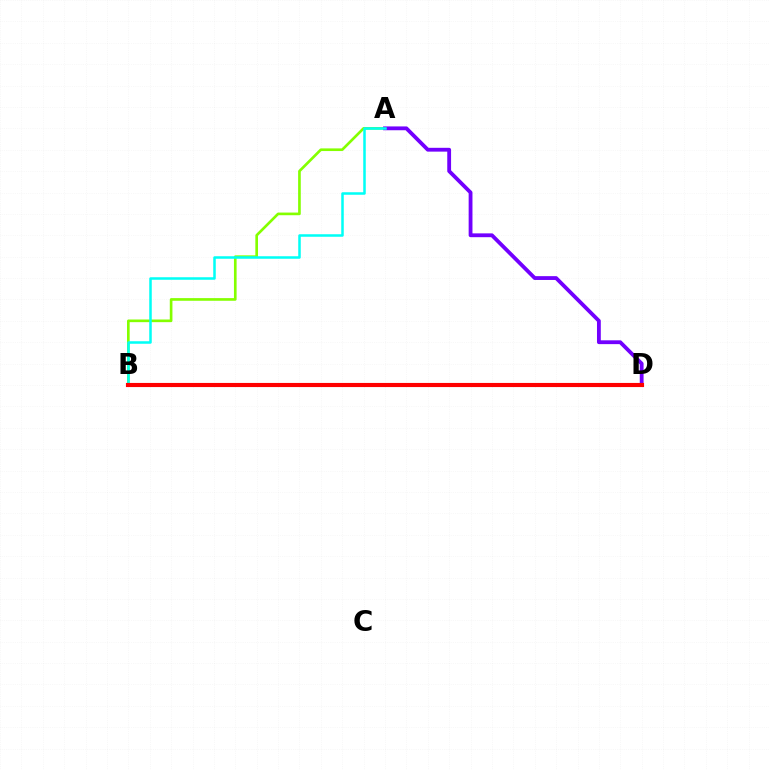{('A', 'B'): [{'color': '#84ff00', 'line_style': 'solid', 'thickness': 1.91}, {'color': '#00fff6', 'line_style': 'solid', 'thickness': 1.81}], ('A', 'D'): [{'color': '#7200ff', 'line_style': 'solid', 'thickness': 2.75}], ('B', 'D'): [{'color': '#ff0000', 'line_style': 'solid', 'thickness': 2.97}]}